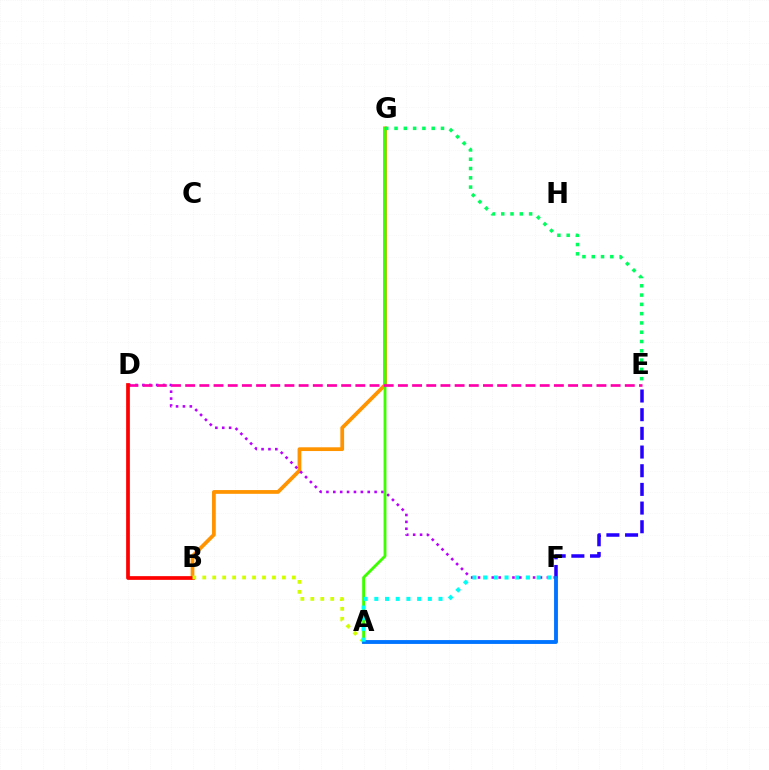{('B', 'G'): [{'color': '#ff9400', 'line_style': 'solid', 'thickness': 2.7}], ('D', 'F'): [{'color': '#b900ff', 'line_style': 'dotted', 'thickness': 1.87}], ('A', 'G'): [{'color': '#3dff00', 'line_style': 'solid', 'thickness': 2.06}], ('D', 'E'): [{'color': '#ff00ac', 'line_style': 'dashed', 'thickness': 1.93}], ('B', 'D'): [{'color': '#ff0000', 'line_style': 'solid', 'thickness': 2.67}], ('A', 'B'): [{'color': '#d1ff00', 'line_style': 'dotted', 'thickness': 2.71}], ('E', 'F'): [{'color': '#2500ff', 'line_style': 'dashed', 'thickness': 2.54}], ('A', 'F'): [{'color': '#0074ff', 'line_style': 'solid', 'thickness': 2.77}, {'color': '#00fff6', 'line_style': 'dotted', 'thickness': 2.91}], ('E', 'G'): [{'color': '#00ff5c', 'line_style': 'dotted', 'thickness': 2.52}]}